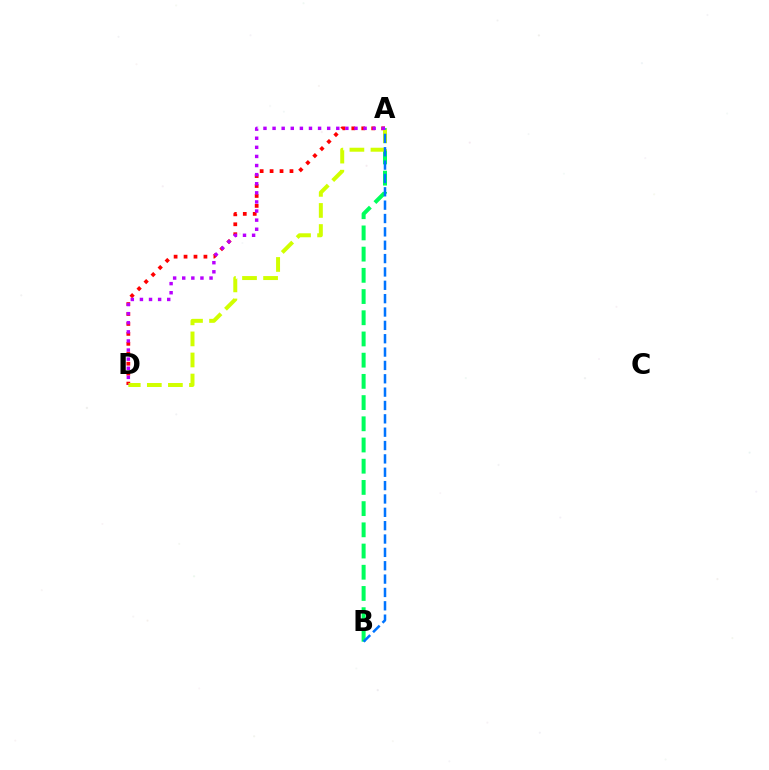{('A', 'D'): [{'color': '#ff0000', 'line_style': 'dotted', 'thickness': 2.7}, {'color': '#d1ff00', 'line_style': 'dashed', 'thickness': 2.86}, {'color': '#b900ff', 'line_style': 'dotted', 'thickness': 2.47}], ('A', 'B'): [{'color': '#00ff5c', 'line_style': 'dashed', 'thickness': 2.88}, {'color': '#0074ff', 'line_style': 'dashed', 'thickness': 1.81}]}